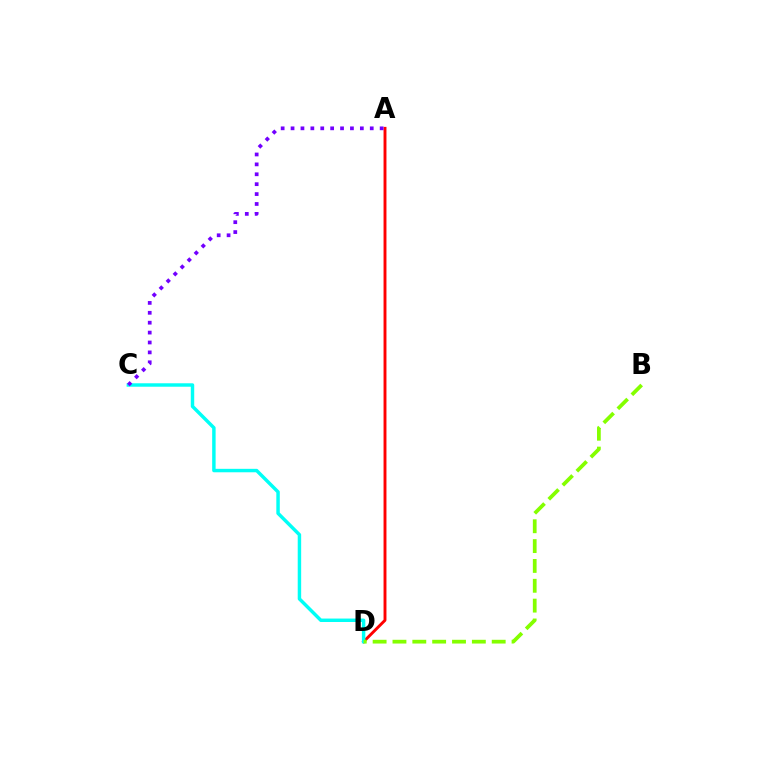{('A', 'D'): [{'color': '#ff0000', 'line_style': 'solid', 'thickness': 2.09}], ('C', 'D'): [{'color': '#00fff6', 'line_style': 'solid', 'thickness': 2.48}], ('A', 'C'): [{'color': '#7200ff', 'line_style': 'dotted', 'thickness': 2.69}], ('B', 'D'): [{'color': '#84ff00', 'line_style': 'dashed', 'thickness': 2.7}]}